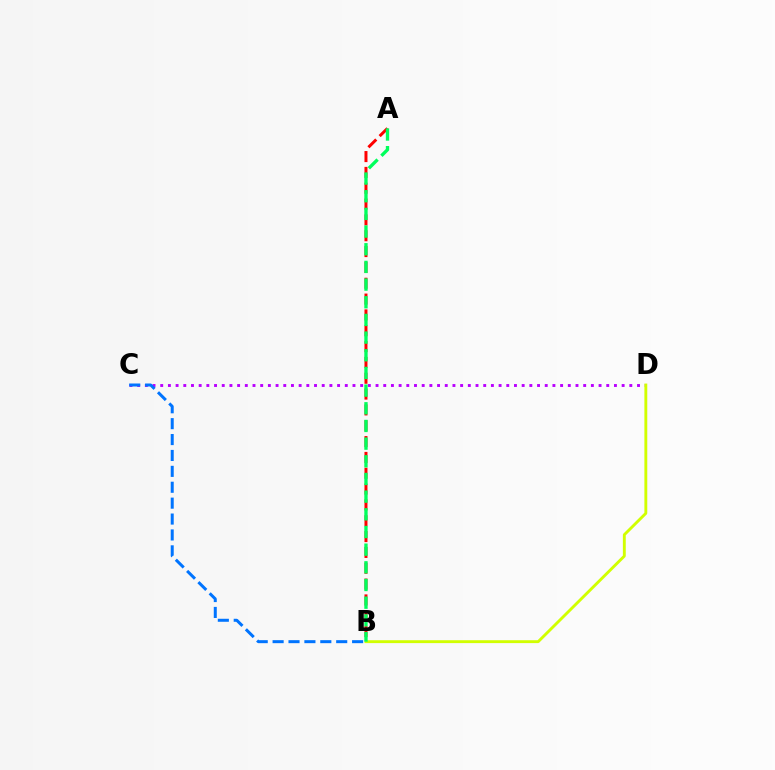{('A', 'B'): [{'color': '#ff0000', 'line_style': 'dashed', 'thickness': 2.15}, {'color': '#00ff5c', 'line_style': 'dashed', 'thickness': 2.4}], ('C', 'D'): [{'color': '#b900ff', 'line_style': 'dotted', 'thickness': 2.09}], ('B', 'D'): [{'color': '#d1ff00', 'line_style': 'solid', 'thickness': 2.07}], ('B', 'C'): [{'color': '#0074ff', 'line_style': 'dashed', 'thickness': 2.16}]}